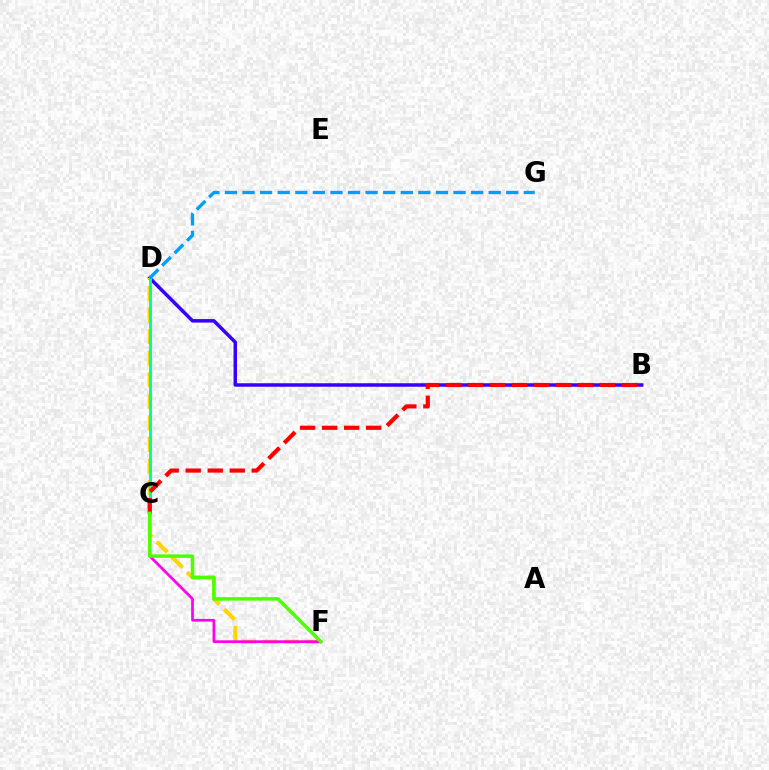{('B', 'D'): [{'color': '#3700ff', 'line_style': 'solid', 'thickness': 2.53}], ('D', 'F'): [{'color': '#ffd500', 'line_style': 'dashed', 'thickness': 2.93}], ('C', 'D'): [{'color': '#00ff86', 'line_style': 'solid', 'thickness': 2.07}], ('C', 'F'): [{'color': '#ff00ed', 'line_style': 'solid', 'thickness': 1.95}, {'color': '#4fff00', 'line_style': 'solid', 'thickness': 2.52}], ('B', 'C'): [{'color': '#ff0000', 'line_style': 'dashed', 'thickness': 2.99}], ('D', 'G'): [{'color': '#009eff', 'line_style': 'dashed', 'thickness': 2.39}]}